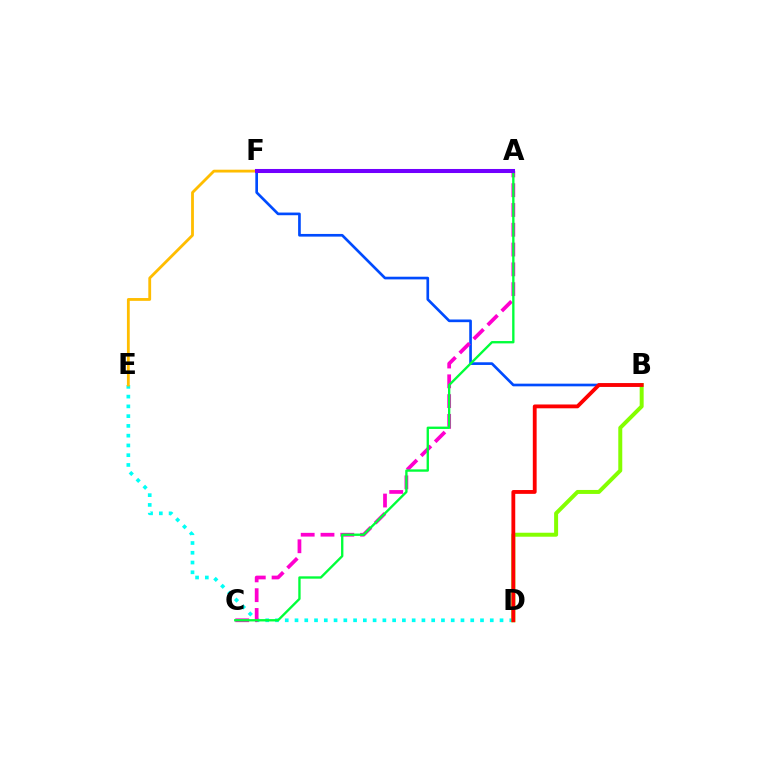{('D', 'E'): [{'color': '#00fff6', 'line_style': 'dotted', 'thickness': 2.65}], ('B', 'F'): [{'color': '#004bff', 'line_style': 'solid', 'thickness': 1.92}], ('A', 'C'): [{'color': '#ff00cf', 'line_style': 'dashed', 'thickness': 2.69}, {'color': '#00ff39', 'line_style': 'solid', 'thickness': 1.69}], ('B', 'D'): [{'color': '#84ff00', 'line_style': 'solid', 'thickness': 2.86}, {'color': '#ff0000', 'line_style': 'solid', 'thickness': 2.76}], ('E', 'F'): [{'color': '#ffbd00', 'line_style': 'solid', 'thickness': 2.02}], ('A', 'F'): [{'color': '#7200ff', 'line_style': 'solid', 'thickness': 2.91}]}